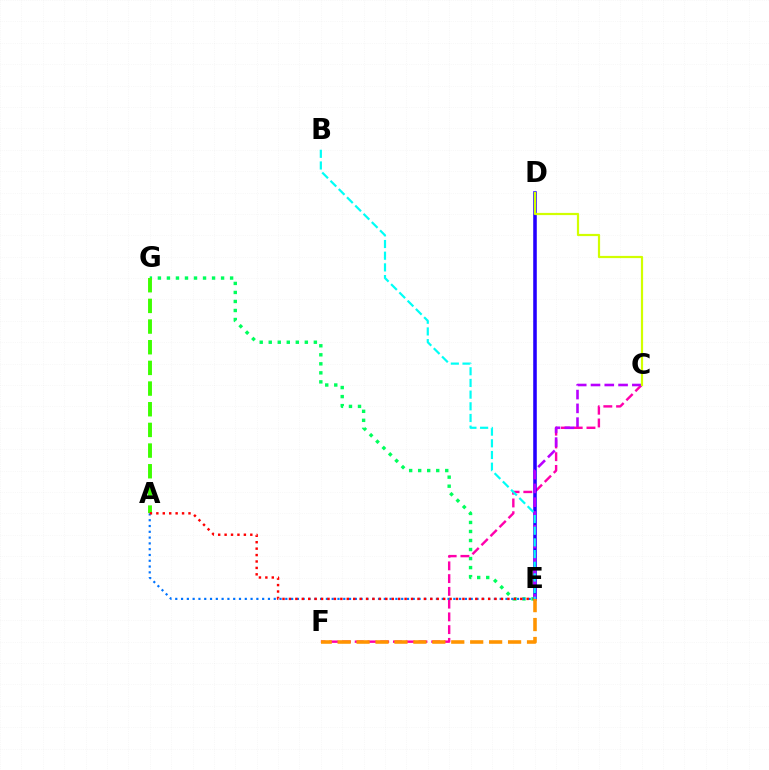{('E', 'G'): [{'color': '#00ff5c', 'line_style': 'dotted', 'thickness': 2.45}], ('A', 'G'): [{'color': '#3dff00', 'line_style': 'dashed', 'thickness': 2.81}], ('C', 'F'): [{'color': '#ff00ac', 'line_style': 'dashed', 'thickness': 1.73}], ('D', 'E'): [{'color': '#2500ff', 'line_style': 'solid', 'thickness': 2.57}], ('A', 'E'): [{'color': '#0074ff', 'line_style': 'dotted', 'thickness': 1.57}, {'color': '#ff0000', 'line_style': 'dotted', 'thickness': 1.75}], ('C', 'E'): [{'color': '#b900ff', 'line_style': 'dashed', 'thickness': 1.87}], ('C', 'D'): [{'color': '#d1ff00', 'line_style': 'solid', 'thickness': 1.59}], ('B', 'E'): [{'color': '#00fff6', 'line_style': 'dashed', 'thickness': 1.59}], ('E', 'F'): [{'color': '#ff9400', 'line_style': 'dashed', 'thickness': 2.57}]}